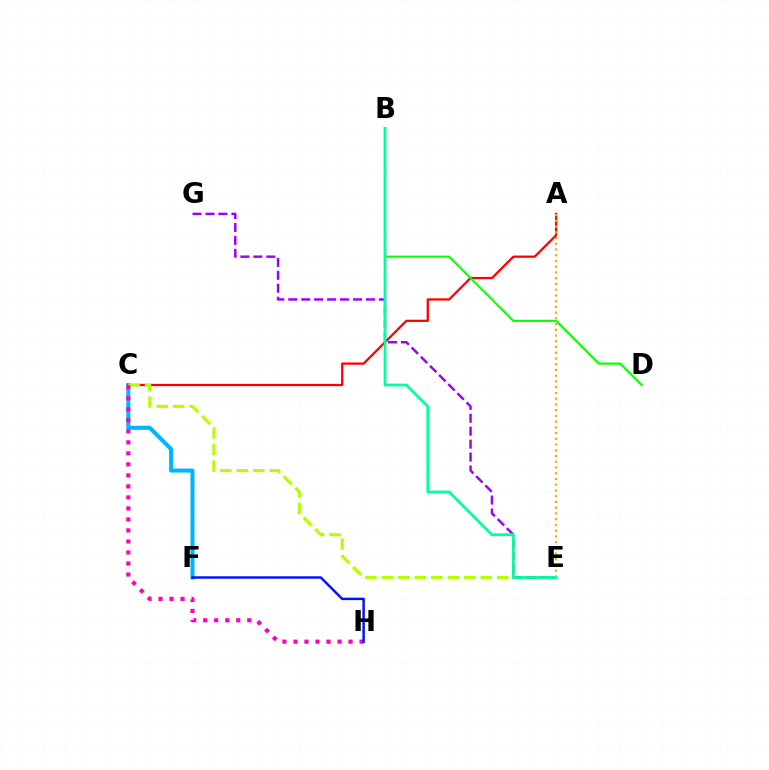{('C', 'F'): [{'color': '#00b5ff', 'line_style': 'solid', 'thickness': 2.9}], ('A', 'C'): [{'color': '#ff0000', 'line_style': 'solid', 'thickness': 1.63}], ('C', 'E'): [{'color': '#b3ff00', 'line_style': 'dashed', 'thickness': 2.24}], ('C', 'H'): [{'color': '#ff00bd', 'line_style': 'dotted', 'thickness': 2.99}], ('E', 'G'): [{'color': '#9b00ff', 'line_style': 'dashed', 'thickness': 1.76}], ('F', 'H'): [{'color': '#0010ff', 'line_style': 'solid', 'thickness': 1.76}], ('B', 'D'): [{'color': '#08ff00', 'line_style': 'solid', 'thickness': 1.52}], ('A', 'E'): [{'color': '#ffa500', 'line_style': 'dotted', 'thickness': 1.56}], ('B', 'E'): [{'color': '#00ff9d', 'line_style': 'solid', 'thickness': 1.99}]}